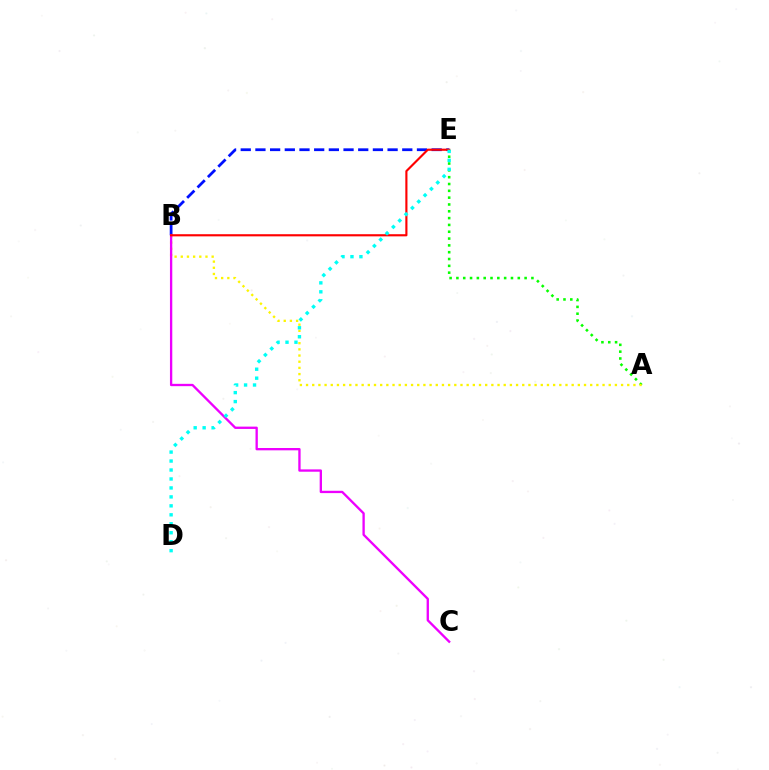{('B', 'E'): [{'color': '#0010ff', 'line_style': 'dashed', 'thickness': 1.99}, {'color': '#ff0000', 'line_style': 'solid', 'thickness': 1.55}], ('A', 'E'): [{'color': '#08ff00', 'line_style': 'dotted', 'thickness': 1.85}], ('A', 'B'): [{'color': '#fcf500', 'line_style': 'dotted', 'thickness': 1.68}], ('B', 'C'): [{'color': '#ee00ff', 'line_style': 'solid', 'thickness': 1.68}], ('D', 'E'): [{'color': '#00fff6', 'line_style': 'dotted', 'thickness': 2.43}]}